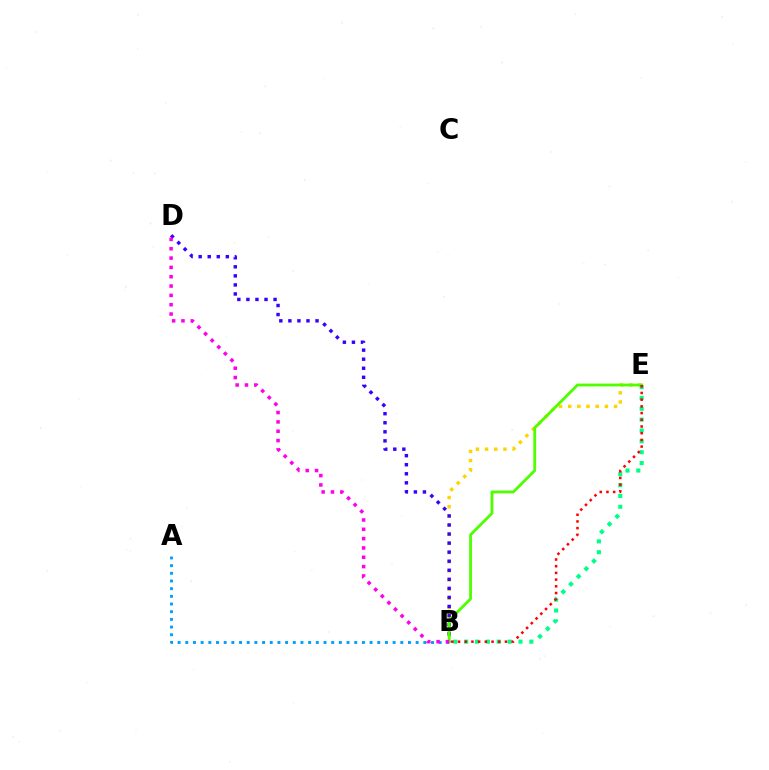{('A', 'B'): [{'color': '#009eff', 'line_style': 'dotted', 'thickness': 2.09}], ('B', 'E'): [{'color': '#ffd500', 'line_style': 'dotted', 'thickness': 2.49}, {'color': '#00ff86', 'line_style': 'dotted', 'thickness': 2.95}, {'color': '#4fff00', 'line_style': 'solid', 'thickness': 2.03}, {'color': '#ff0000', 'line_style': 'dotted', 'thickness': 1.82}], ('B', 'D'): [{'color': '#3700ff', 'line_style': 'dotted', 'thickness': 2.46}, {'color': '#ff00ed', 'line_style': 'dotted', 'thickness': 2.53}]}